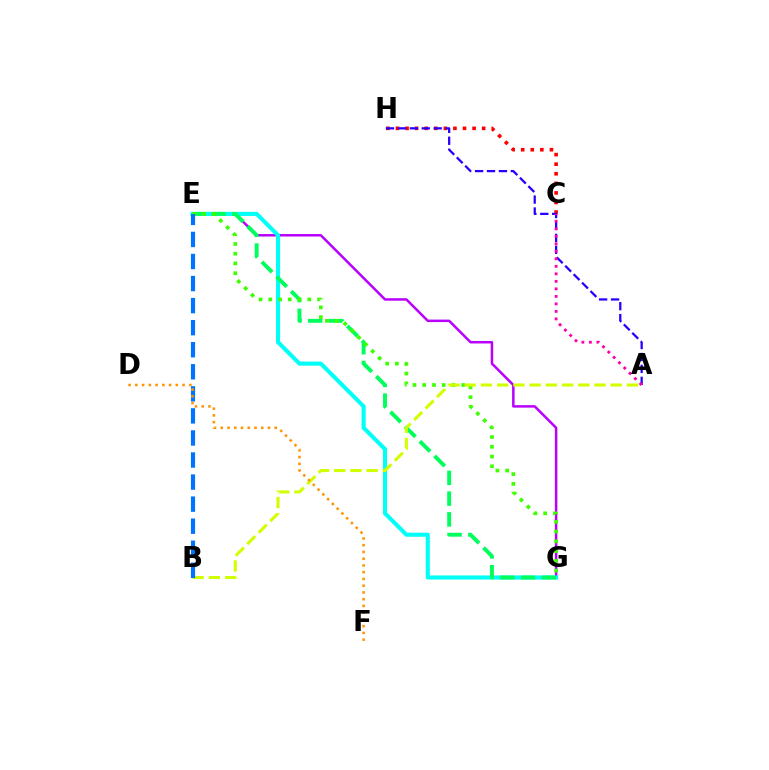{('E', 'G'): [{'color': '#b900ff', 'line_style': 'solid', 'thickness': 1.8}, {'color': '#00fff6', 'line_style': 'solid', 'thickness': 2.94}, {'color': '#00ff5c', 'line_style': 'dashed', 'thickness': 2.82}, {'color': '#3dff00', 'line_style': 'dotted', 'thickness': 2.65}], ('C', 'H'): [{'color': '#ff0000', 'line_style': 'dotted', 'thickness': 2.6}], ('A', 'B'): [{'color': '#d1ff00', 'line_style': 'dashed', 'thickness': 2.2}], ('A', 'H'): [{'color': '#2500ff', 'line_style': 'dashed', 'thickness': 1.62}], ('A', 'C'): [{'color': '#ff00ac', 'line_style': 'dotted', 'thickness': 2.04}], ('B', 'E'): [{'color': '#0074ff', 'line_style': 'dashed', 'thickness': 3.0}], ('D', 'F'): [{'color': '#ff9400', 'line_style': 'dotted', 'thickness': 1.83}]}